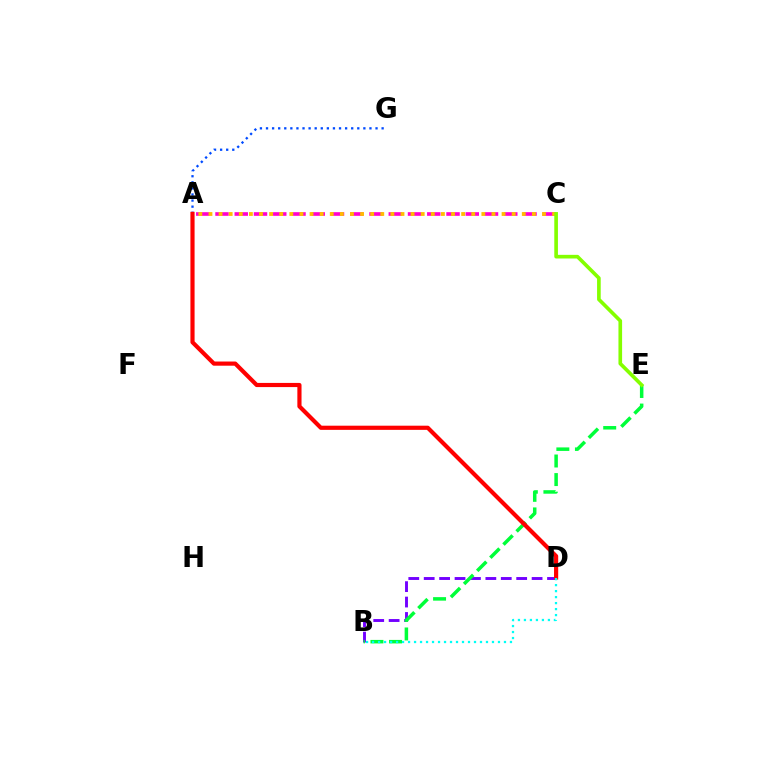{('A', 'C'): [{'color': '#ff00cf', 'line_style': 'dashed', 'thickness': 2.62}, {'color': '#ffbd00', 'line_style': 'dotted', 'thickness': 2.75}], ('B', 'D'): [{'color': '#7200ff', 'line_style': 'dashed', 'thickness': 2.09}, {'color': '#00fff6', 'line_style': 'dotted', 'thickness': 1.63}], ('B', 'E'): [{'color': '#00ff39', 'line_style': 'dashed', 'thickness': 2.52}], ('A', 'G'): [{'color': '#004bff', 'line_style': 'dotted', 'thickness': 1.65}], ('C', 'E'): [{'color': '#84ff00', 'line_style': 'solid', 'thickness': 2.63}], ('A', 'D'): [{'color': '#ff0000', 'line_style': 'solid', 'thickness': 3.0}]}